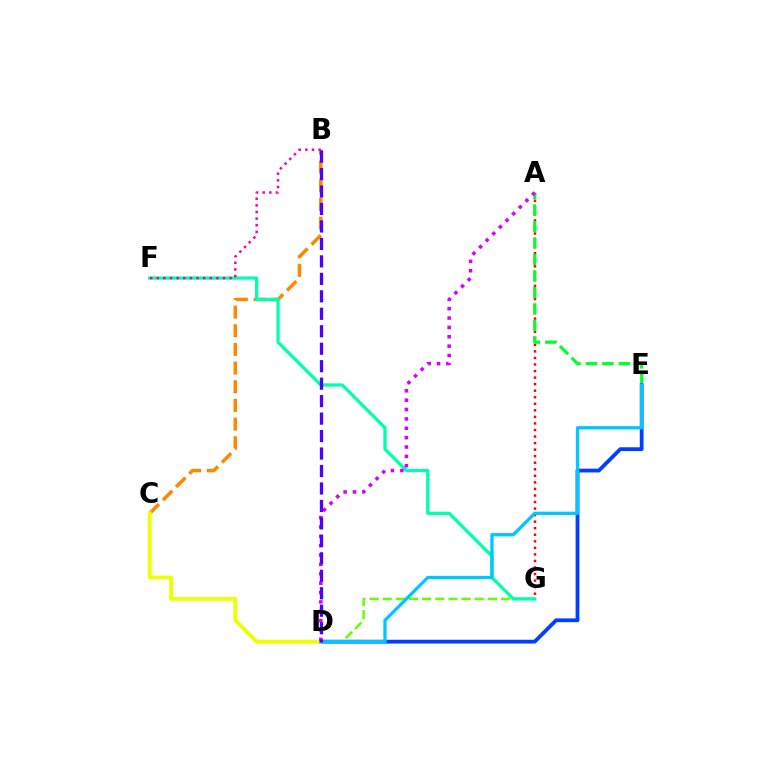{('D', 'G'): [{'color': '#66ff00', 'line_style': 'dashed', 'thickness': 1.79}], ('A', 'G'): [{'color': '#ff0000', 'line_style': 'dotted', 'thickness': 1.78}], ('A', 'E'): [{'color': '#00ff27', 'line_style': 'dashed', 'thickness': 2.24}], ('D', 'E'): [{'color': '#003fff', 'line_style': 'solid', 'thickness': 2.73}, {'color': '#00c7ff', 'line_style': 'solid', 'thickness': 2.37}], ('B', 'C'): [{'color': '#ff8800', 'line_style': 'dashed', 'thickness': 2.54}], ('F', 'G'): [{'color': '#00ffaf', 'line_style': 'solid', 'thickness': 2.34}], ('C', 'D'): [{'color': '#eeff00', 'line_style': 'solid', 'thickness': 2.77}], ('B', 'F'): [{'color': '#ff00a0', 'line_style': 'dotted', 'thickness': 1.8}], ('A', 'D'): [{'color': '#d600ff', 'line_style': 'dotted', 'thickness': 2.54}], ('B', 'D'): [{'color': '#4f00ff', 'line_style': 'dashed', 'thickness': 2.37}]}